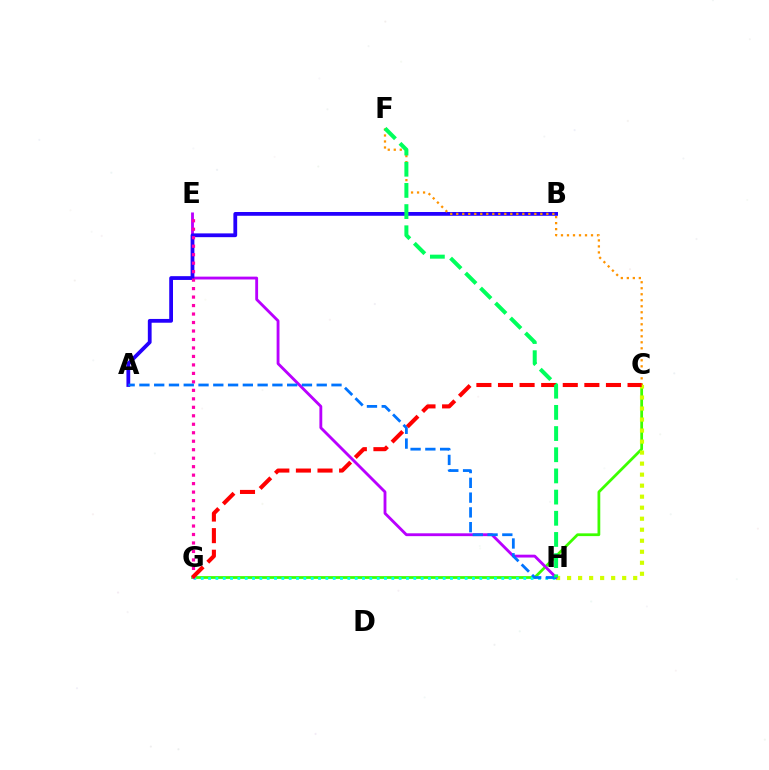{('C', 'G'): [{'color': '#3dff00', 'line_style': 'solid', 'thickness': 1.99}, {'color': '#ff0000', 'line_style': 'dashed', 'thickness': 2.93}], ('C', 'H'): [{'color': '#d1ff00', 'line_style': 'dotted', 'thickness': 2.99}], ('E', 'H'): [{'color': '#b900ff', 'line_style': 'solid', 'thickness': 2.05}], ('A', 'B'): [{'color': '#2500ff', 'line_style': 'solid', 'thickness': 2.72}], ('C', 'F'): [{'color': '#ff9400', 'line_style': 'dotted', 'thickness': 1.63}], ('G', 'H'): [{'color': '#00fff6', 'line_style': 'dotted', 'thickness': 1.99}], ('E', 'G'): [{'color': '#ff00ac', 'line_style': 'dotted', 'thickness': 2.3}], ('A', 'H'): [{'color': '#0074ff', 'line_style': 'dashed', 'thickness': 2.01}], ('F', 'H'): [{'color': '#00ff5c', 'line_style': 'dashed', 'thickness': 2.88}]}